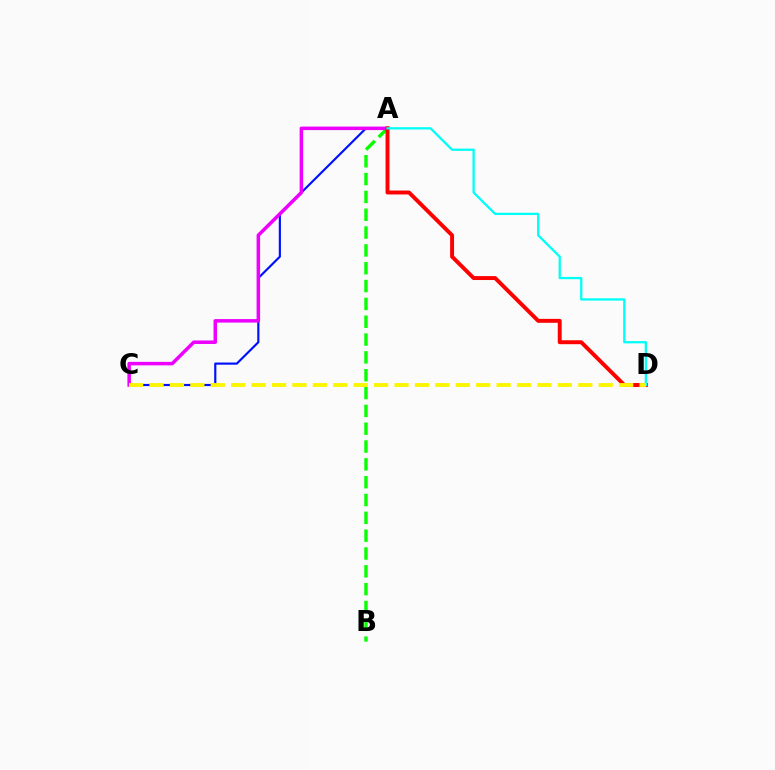{('A', 'C'): [{'color': '#0010ff', 'line_style': 'solid', 'thickness': 1.56}, {'color': '#ee00ff', 'line_style': 'solid', 'thickness': 2.52}], ('A', 'B'): [{'color': '#08ff00', 'line_style': 'dashed', 'thickness': 2.42}], ('A', 'D'): [{'color': '#ff0000', 'line_style': 'solid', 'thickness': 2.83}, {'color': '#00fff6', 'line_style': 'solid', 'thickness': 1.64}], ('C', 'D'): [{'color': '#fcf500', 'line_style': 'dashed', 'thickness': 2.77}]}